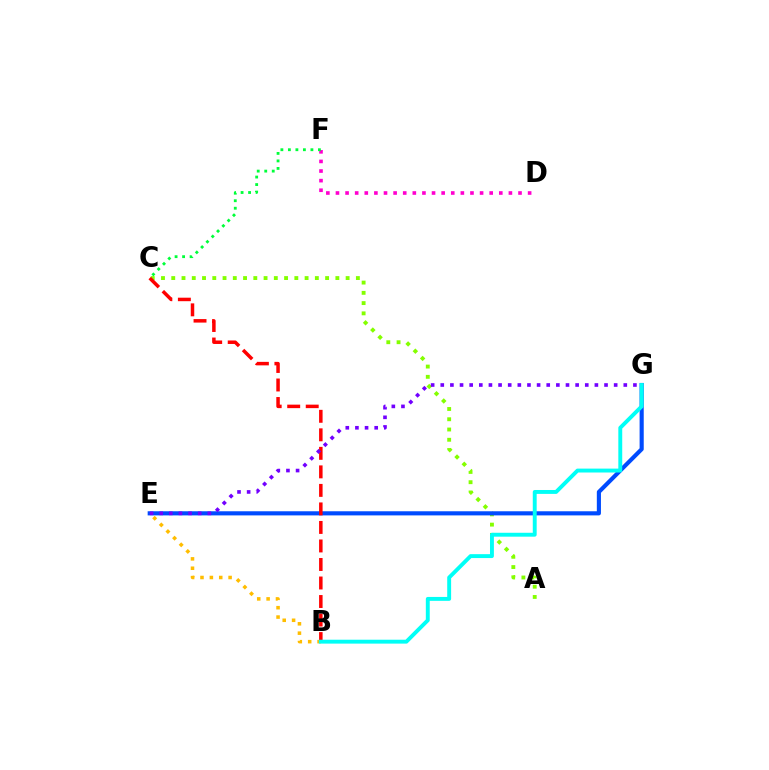{('A', 'C'): [{'color': '#84ff00', 'line_style': 'dotted', 'thickness': 2.79}], ('D', 'F'): [{'color': '#ff00cf', 'line_style': 'dotted', 'thickness': 2.61}], ('C', 'F'): [{'color': '#00ff39', 'line_style': 'dotted', 'thickness': 2.04}], ('E', 'G'): [{'color': '#004bff', 'line_style': 'solid', 'thickness': 2.97}, {'color': '#7200ff', 'line_style': 'dotted', 'thickness': 2.62}], ('B', 'E'): [{'color': '#ffbd00', 'line_style': 'dotted', 'thickness': 2.55}], ('B', 'C'): [{'color': '#ff0000', 'line_style': 'dashed', 'thickness': 2.52}], ('B', 'G'): [{'color': '#00fff6', 'line_style': 'solid', 'thickness': 2.81}]}